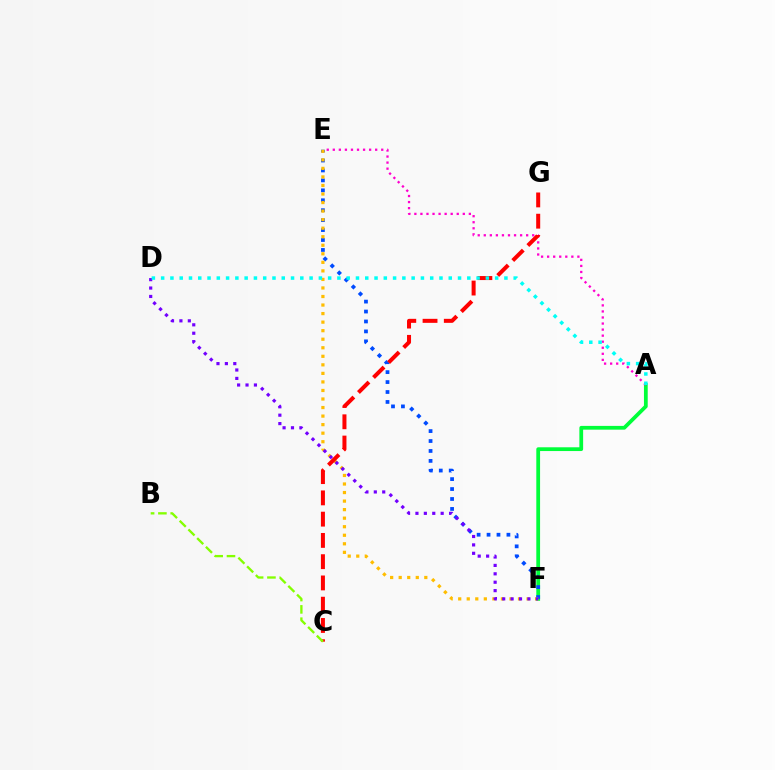{('A', 'F'): [{'color': '#00ff39', 'line_style': 'solid', 'thickness': 2.71}], ('E', 'F'): [{'color': '#004bff', 'line_style': 'dotted', 'thickness': 2.7}, {'color': '#ffbd00', 'line_style': 'dotted', 'thickness': 2.32}], ('A', 'E'): [{'color': '#ff00cf', 'line_style': 'dotted', 'thickness': 1.64}], ('C', 'G'): [{'color': '#ff0000', 'line_style': 'dashed', 'thickness': 2.89}], ('D', 'F'): [{'color': '#7200ff', 'line_style': 'dotted', 'thickness': 2.28}], ('B', 'C'): [{'color': '#84ff00', 'line_style': 'dashed', 'thickness': 1.67}], ('A', 'D'): [{'color': '#00fff6', 'line_style': 'dotted', 'thickness': 2.52}]}